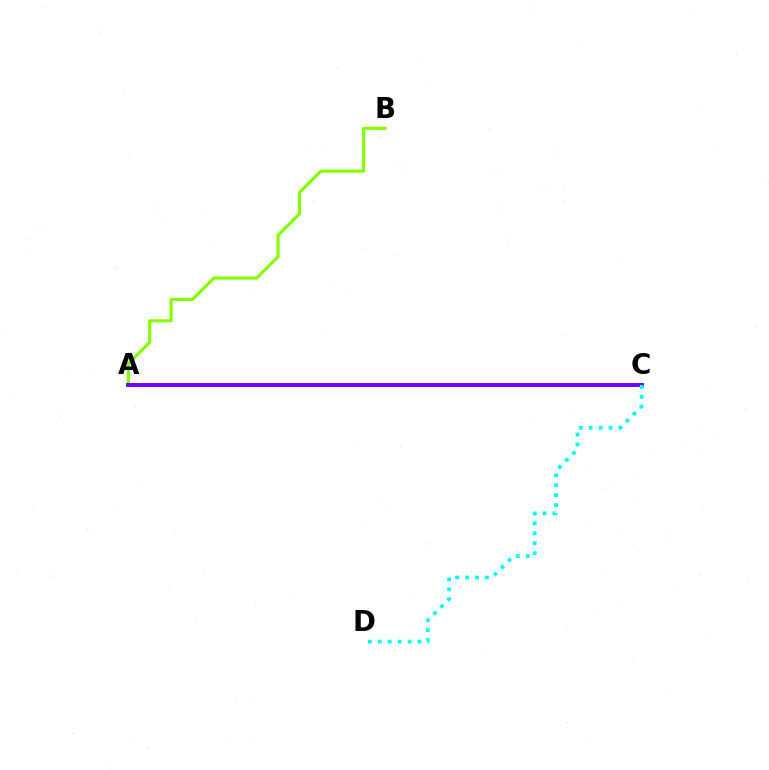{('A', 'B'): [{'color': '#84ff00', 'line_style': 'solid', 'thickness': 2.25}], ('A', 'C'): [{'color': '#ff0000', 'line_style': 'dotted', 'thickness': 1.54}, {'color': '#7200ff', 'line_style': 'solid', 'thickness': 2.82}], ('C', 'D'): [{'color': '#00fff6', 'line_style': 'dotted', 'thickness': 2.7}]}